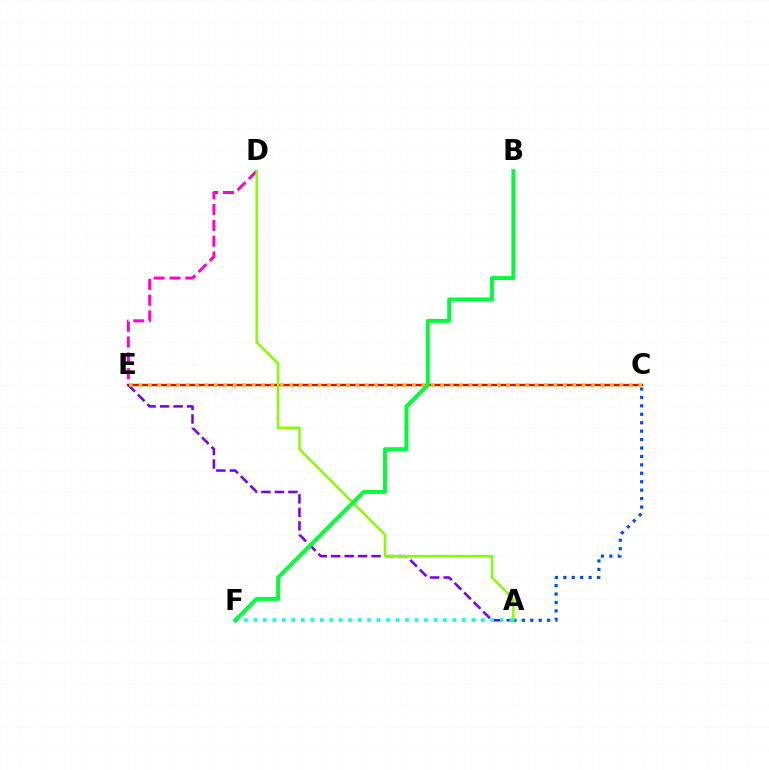{('D', 'E'): [{'color': '#ff00cf', 'line_style': 'dashed', 'thickness': 2.15}], ('C', 'E'): [{'color': '#ff0000', 'line_style': 'solid', 'thickness': 1.68}, {'color': '#ffbd00', 'line_style': 'dotted', 'thickness': 2.56}], ('A', 'C'): [{'color': '#004bff', 'line_style': 'dotted', 'thickness': 2.29}], ('A', 'E'): [{'color': '#7200ff', 'line_style': 'dashed', 'thickness': 1.83}], ('A', 'D'): [{'color': '#84ff00', 'line_style': 'solid', 'thickness': 1.79}], ('A', 'F'): [{'color': '#00fff6', 'line_style': 'dotted', 'thickness': 2.57}], ('B', 'F'): [{'color': '#00ff39', 'line_style': 'solid', 'thickness': 2.83}]}